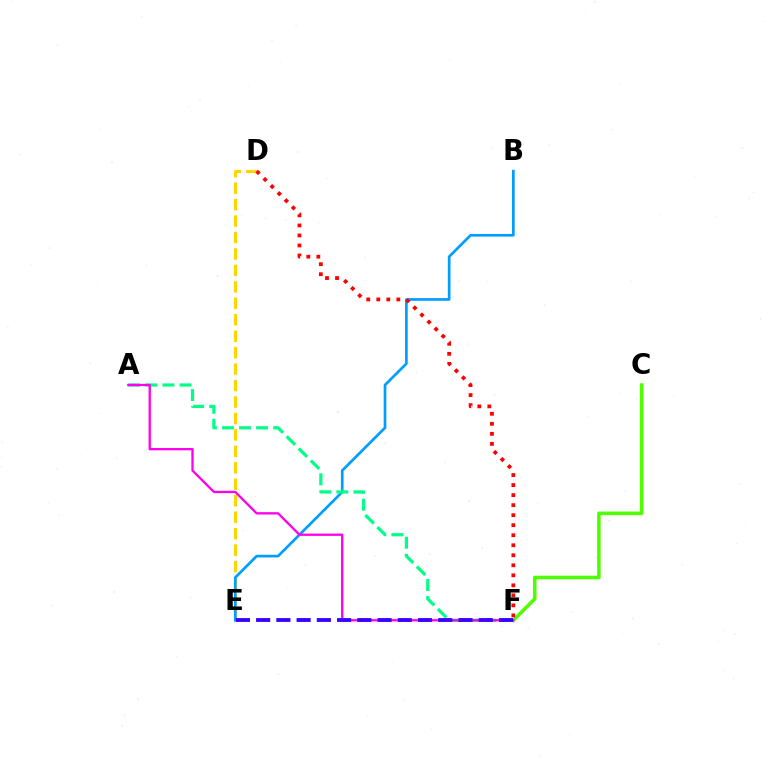{('C', 'F'): [{'color': '#4fff00', 'line_style': 'solid', 'thickness': 2.57}], ('D', 'E'): [{'color': '#ffd500', 'line_style': 'dashed', 'thickness': 2.24}], ('B', 'E'): [{'color': '#009eff', 'line_style': 'solid', 'thickness': 1.94}], ('A', 'F'): [{'color': '#00ff86', 'line_style': 'dashed', 'thickness': 2.32}, {'color': '#ff00ed', 'line_style': 'solid', 'thickness': 1.67}], ('E', 'F'): [{'color': '#3700ff', 'line_style': 'dashed', 'thickness': 2.75}], ('D', 'F'): [{'color': '#ff0000', 'line_style': 'dotted', 'thickness': 2.72}]}